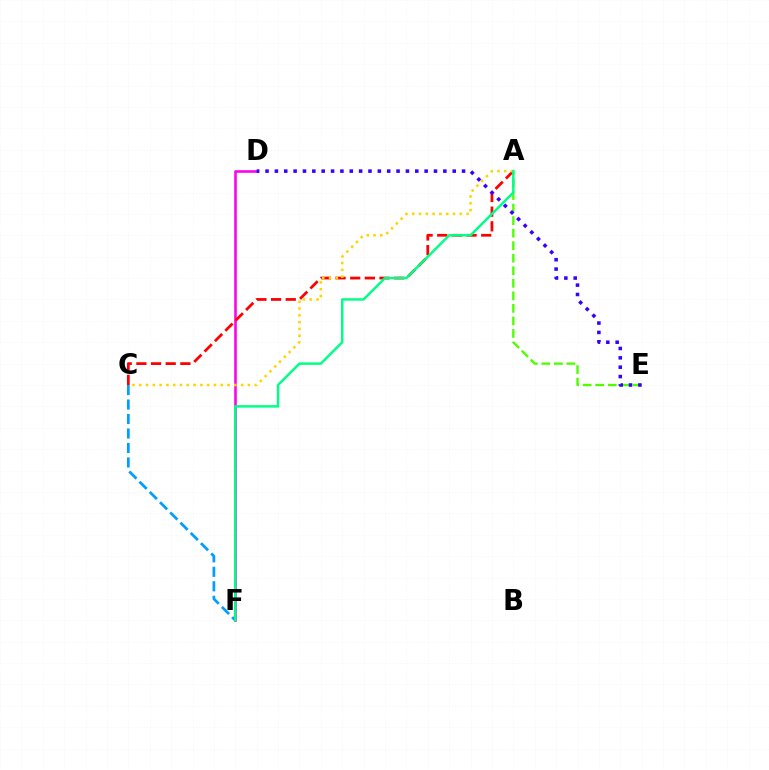{('A', 'E'): [{'color': '#4fff00', 'line_style': 'dashed', 'thickness': 1.7}], ('D', 'F'): [{'color': '#ff00ed', 'line_style': 'solid', 'thickness': 1.86}], ('A', 'C'): [{'color': '#ff0000', 'line_style': 'dashed', 'thickness': 1.99}, {'color': '#ffd500', 'line_style': 'dotted', 'thickness': 1.85}], ('C', 'F'): [{'color': '#009eff', 'line_style': 'dashed', 'thickness': 1.97}], ('A', 'F'): [{'color': '#00ff86', 'line_style': 'solid', 'thickness': 1.78}], ('D', 'E'): [{'color': '#3700ff', 'line_style': 'dotted', 'thickness': 2.54}]}